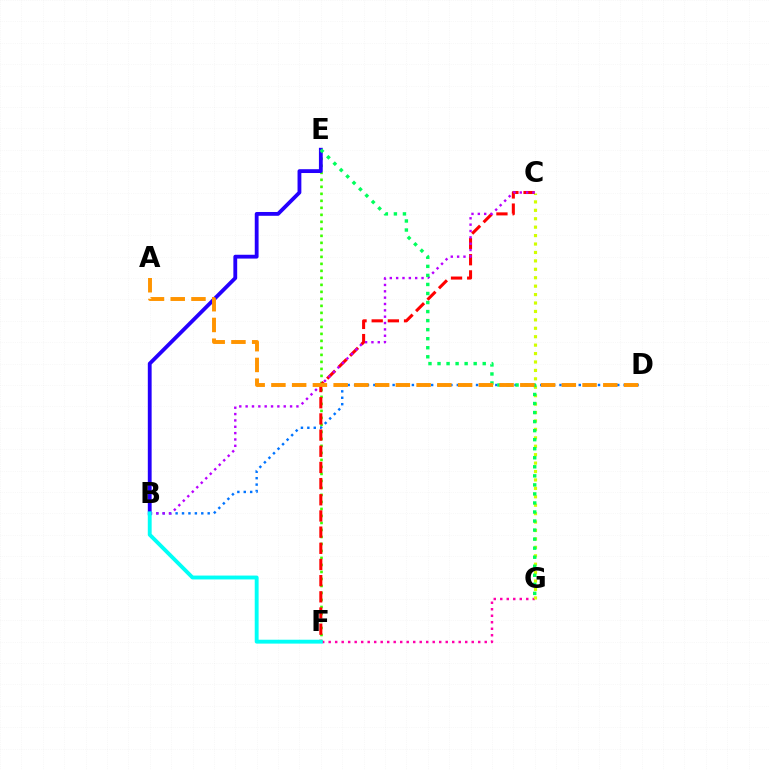{('B', 'D'): [{'color': '#0074ff', 'line_style': 'dotted', 'thickness': 1.74}], ('F', 'G'): [{'color': '#ff00ac', 'line_style': 'dotted', 'thickness': 1.77}], ('E', 'F'): [{'color': '#3dff00', 'line_style': 'dotted', 'thickness': 1.9}], ('C', 'G'): [{'color': '#d1ff00', 'line_style': 'dotted', 'thickness': 2.29}], ('B', 'E'): [{'color': '#2500ff', 'line_style': 'solid', 'thickness': 2.75}], ('C', 'F'): [{'color': '#ff0000', 'line_style': 'dashed', 'thickness': 2.2}], ('B', 'C'): [{'color': '#b900ff', 'line_style': 'dotted', 'thickness': 1.72}], ('E', 'G'): [{'color': '#00ff5c', 'line_style': 'dotted', 'thickness': 2.46}], ('B', 'F'): [{'color': '#00fff6', 'line_style': 'solid', 'thickness': 2.79}], ('A', 'D'): [{'color': '#ff9400', 'line_style': 'dashed', 'thickness': 2.82}]}